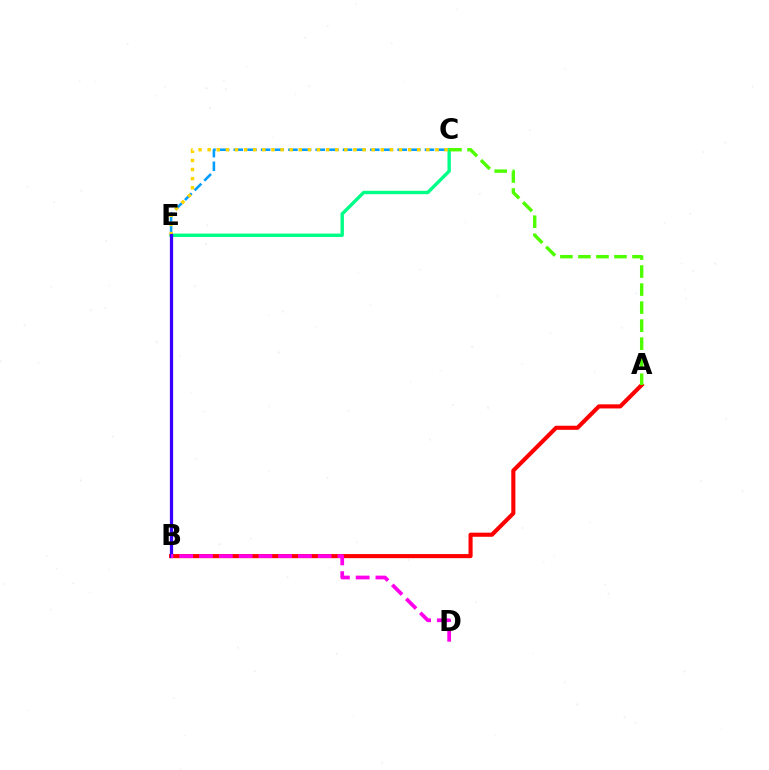{('A', 'B'): [{'color': '#ff0000', 'line_style': 'solid', 'thickness': 2.95}], ('C', 'E'): [{'color': '#00ff86', 'line_style': 'solid', 'thickness': 2.44}, {'color': '#009eff', 'line_style': 'dashed', 'thickness': 1.86}, {'color': '#ffd500', 'line_style': 'dotted', 'thickness': 2.48}], ('A', 'C'): [{'color': '#4fff00', 'line_style': 'dashed', 'thickness': 2.45}], ('B', 'E'): [{'color': '#3700ff', 'line_style': 'solid', 'thickness': 2.32}], ('B', 'D'): [{'color': '#ff00ed', 'line_style': 'dashed', 'thickness': 2.69}]}